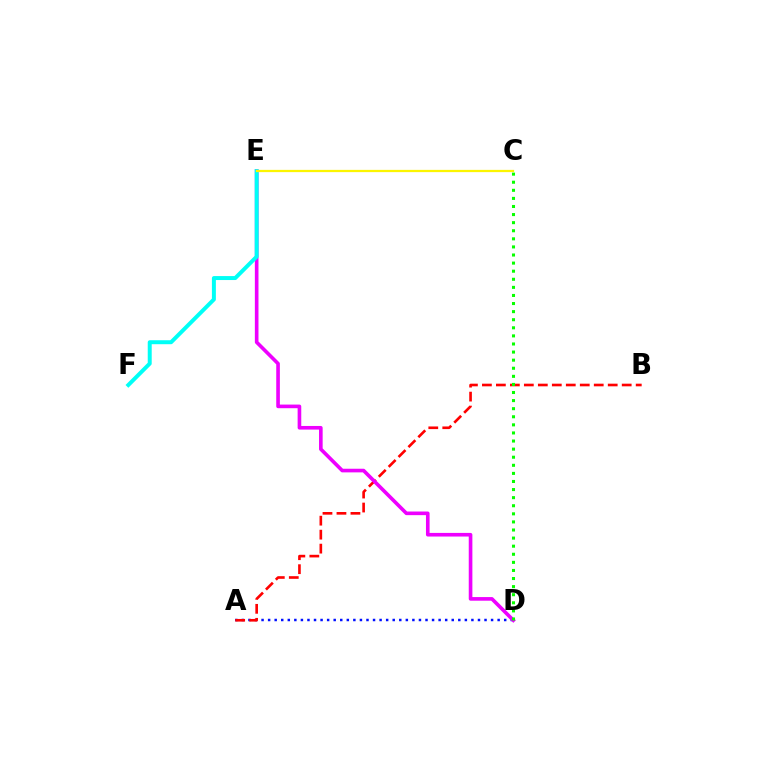{('A', 'D'): [{'color': '#0010ff', 'line_style': 'dotted', 'thickness': 1.78}], ('A', 'B'): [{'color': '#ff0000', 'line_style': 'dashed', 'thickness': 1.9}], ('D', 'E'): [{'color': '#ee00ff', 'line_style': 'solid', 'thickness': 2.61}], ('E', 'F'): [{'color': '#00fff6', 'line_style': 'solid', 'thickness': 2.86}], ('C', 'D'): [{'color': '#08ff00', 'line_style': 'dotted', 'thickness': 2.2}], ('C', 'E'): [{'color': '#fcf500', 'line_style': 'solid', 'thickness': 1.62}]}